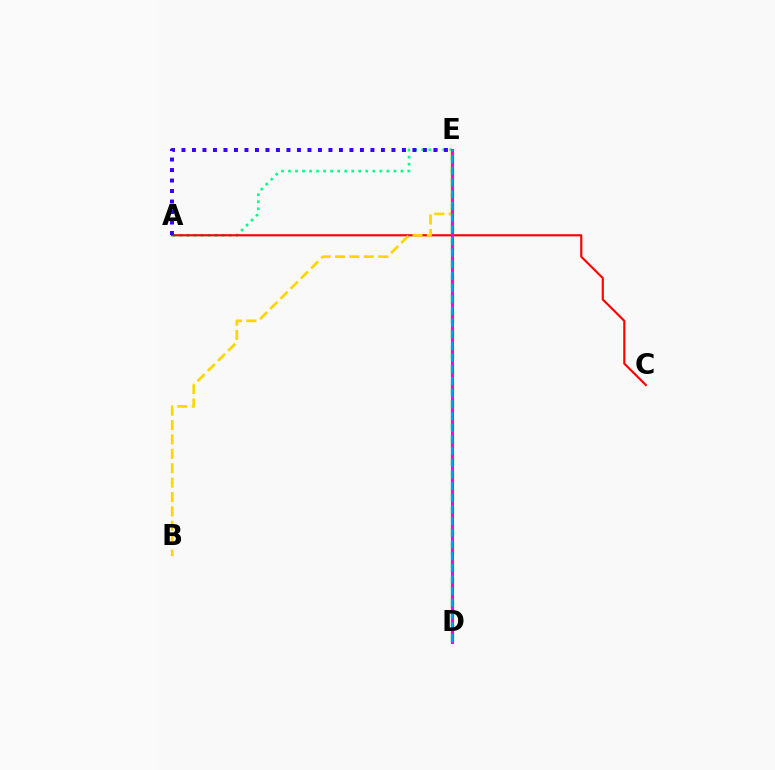{('A', 'E'): [{'color': '#00ff86', 'line_style': 'dotted', 'thickness': 1.91}, {'color': '#3700ff', 'line_style': 'dotted', 'thickness': 2.85}], ('D', 'E'): [{'color': '#4fff00', 'line_style': 'dashed', 'thickness': 2.42}, {'color': '#ff00ed', 'line_style': 'solid', 'thickness': 2.22}, {'color': '#009eff', 'line_style': 'dashed', 'thickness': 1.59}], ('A', 'C'): [{'color': '#ff0000', 'line_style': 'solid', 'thickness': 1.55}], ('B', 'E'): [{'color': '#ffd500', 'line_style': 'dashed', 'thickness': 1.95}]}